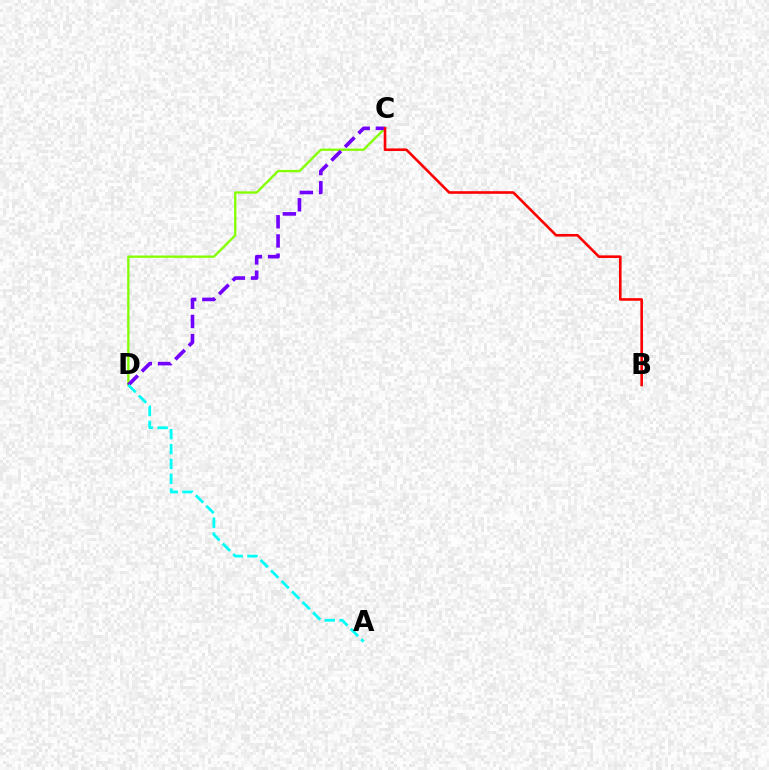{('C', 'D'): [{'color': '#84ff00', 'line_style': 'solid', 'thickness': 1.66}, {'color': '#7200ff', 'line_style': 'dashed', 'thickness': 2.61}], ('B', 'C'): [{'color': '#ff0000', 'line_style': 'solid', 'thickness': 1.88}], ('A', 'D'): [{'color': '#00fff6', 'line_style': 'dashed', 'thickness': 2.02}]}